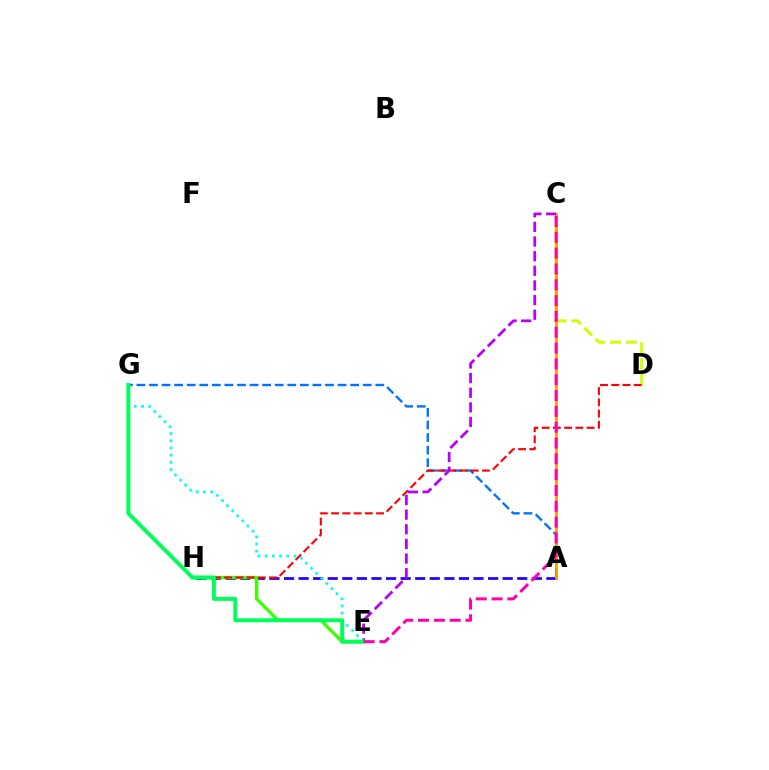{('A', 'H'): [{'color': '#2500ff', 'line_style': 'dashed', 'thickness': 1.98}], ('E', 'H'): [{'color': '#3dff00', 'line_style': 'solid', 'thickness': 2.39}], ('C', 'D'): [{'color': '#d1ff00', 'line_style': 'dashed', 'thickness': 2.15}], ('A', 'G'): [{'color': '#0074ff', 'line_style': 'dashed', 'thickness': 1.71}], ('D', 'H'): [{'color': '#ff0000', 'line_style': 'dashed', 'thickness': 1.53}], ('A', 'C'): [{'color': '#ff9400', 'line_style': 'solid', 'thickness': 1.95}], ('C', 'E'): [{'color': '#b900ff', 'line_style': 'dashed', 'thickness': 1.99}, {'color': '#ff00ac', 'line_style': 'dashed', 'thickness': 2.15}], ('E', 'G'): [{'color': '#00fff6', 'line_style': 'dotted', 'thickness': 1.96}, {'color': '#00ff5c', 'line_style': 'solid', 'thickness': 2.85}]}